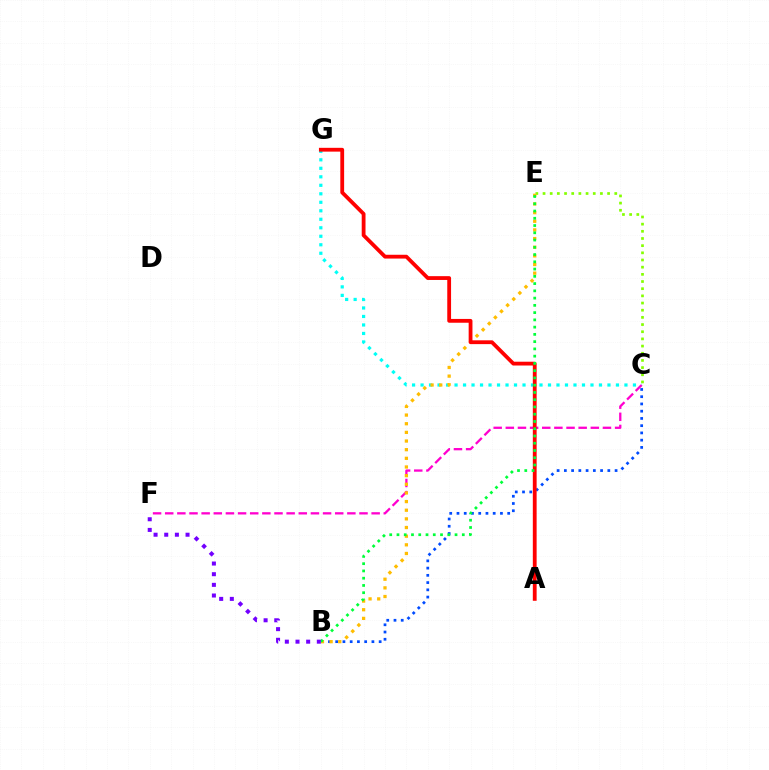{('B', 'C'): [{'color': '#004bff', 'line_style': 'dotted', 'thickness': 1.97}], ('C', 'E'): [{'color': '#84ff00', 'line_style': 'dotted', 'thickness': 1.95}], ('C', 'G'): [{'color': '#00fff6', 'line_style': 'dotted', 'thickness': 2.31}], ('C', 'F'): [{'color': '#ff00cf', 'line_style': 'dashed', 'thickness': 1.65}], ('B', 'E'): [{'color': '#ffbd00', 'line_style': 'dotted', 'thickness': 2.35}, {'color': '#00ff39', 'line_style': 'dotted', 'thickness': 1.97}], ('A', 'G'): [{'color': '#ff0000', 'line_style': 'solid', 'thickness': 2.74}], ('B', 'F'): [{'color': '#7200ff', 'line_style': 'dotted', 'thickness': 2.9}]}